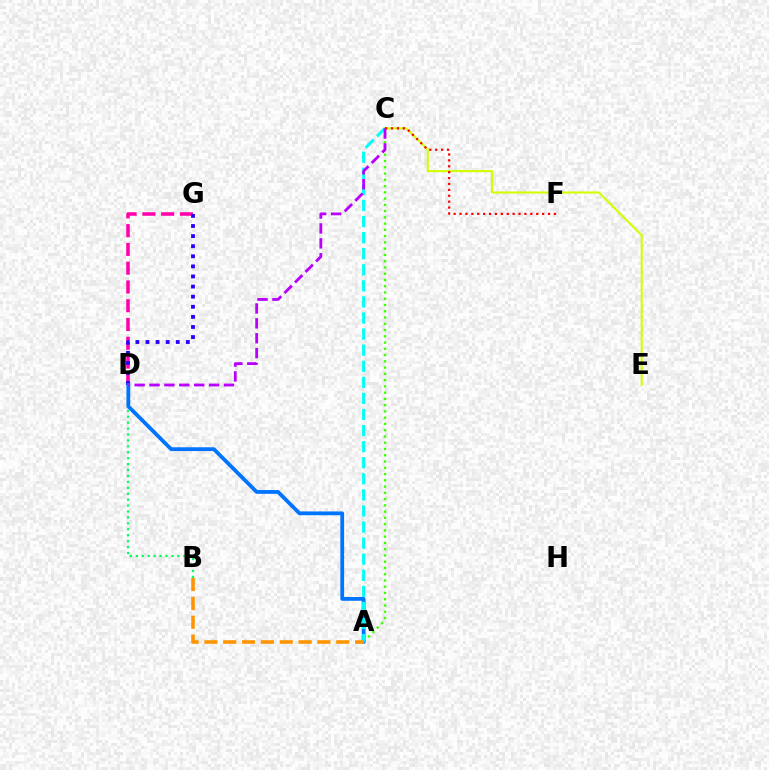{('A', 'C'): [{'color': '#3dff00', 'line_style': 'dotted', 'thickness': 1.7}, {'color': '#00fff6', 'line_style': 'dashed', 'thickness': 2.18}], ('D', 'G'): [{'color': '#ff00ac', 'line_style': 'dashed', 'thickness': 2.55}, {'color': '#2500ff', 'line_style': 'dotted', 'thickness': 2.74}], ('C', 'E'): [{'color': '#d1ff00', 'line_style': 'solid', 'thickness': 1.51}], ('B', 'D'): [{'color': '#00ff5c', 'line_style': 'dotted', 'thickness': 1.61}], ('A', 'D'): [{'color': '#0074ff', 'line_style': 'solid', 'thickness': 2.73}], ('C', 'D'): [{'color': '#b900ff', 'line_style': 'dashed', 'thickness': 2.02}], ('A', 'B'): [{'color': '#ff9400', 'line_style': 'dashed', 'thickness': 2.56}], ('C', 'F'): [{'color': '#ff0000', 'line_style': 'dotted', 'thickness': 1.6}]}